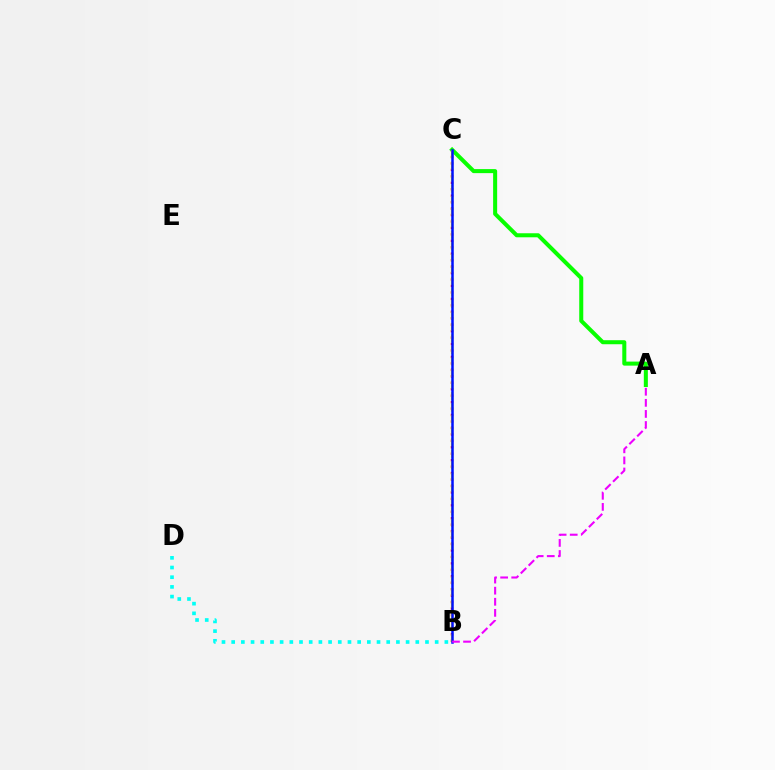{('B', 'C'): [{'color': '#ff0000', 'line_style': 'dotted', 'thickness': 1.75}, {'color': '#fcf500', 'line_style': 'dashed', 'thickness': 1.57}, {'color': '#0010ff', 'line_style': 'solid', 'thickness': 1.81}], ('A', 'C'): [{'color': '#08ff00', 'line_style': 'solid', 'thickness': 2.9}], ('B', 'D'): [{'color': '#00fff6', 'line_style': 'dotted', 'thickness': 2.63}], ('A', 'B'): [{'color': '#ee00ff', 'line_style': 'dashed', 'thickness': 1.51}]}